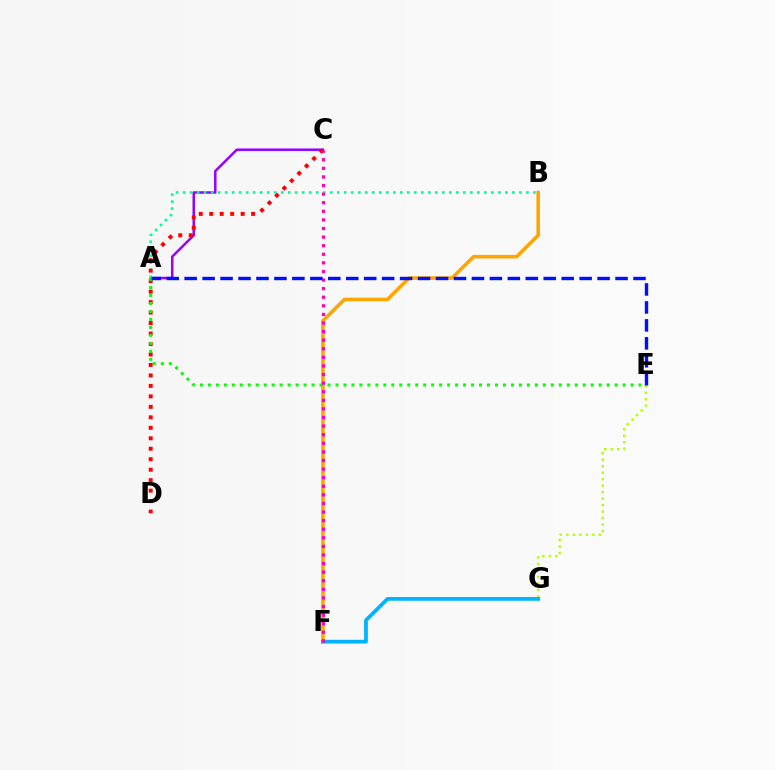{('A', 'C'): [{'color': '#9b00ff', 'line_style': 'solid', 'thickness': 1.81}], ('A', 'B'): [{'color': '#00ff9d', 'line_style': 'dotted', 'thickness': 1.9}], ('B', 'F'): [{'color': '#ffa500', 'line_style': 'solid', 'thickness': 2.57}], ('C', 'D'): [{'color': '#ff0000', 'line_style': 'dotted', 'thickness': 2.85}], ('E', 'G'): [{'color': '#b3ff00', 'line_style': 'dotted', 'thickness': 1.76}], ('F', 'G'): [{'color': '#00b5ff', 'line_style': 'solid', 'thickness': 2.71}], ('A', 'E'): [{'color': '#08ff00', 'line_style': 'dotted', 'thickness': 2.17}, {'color': '#0010ff', 'line_style': 'dashed', 'thickness': 2.44}], ('C', 'F'): [{'color': '#ff00bd', 'line_style': 'dotted', 'thickness': 2.33}]}